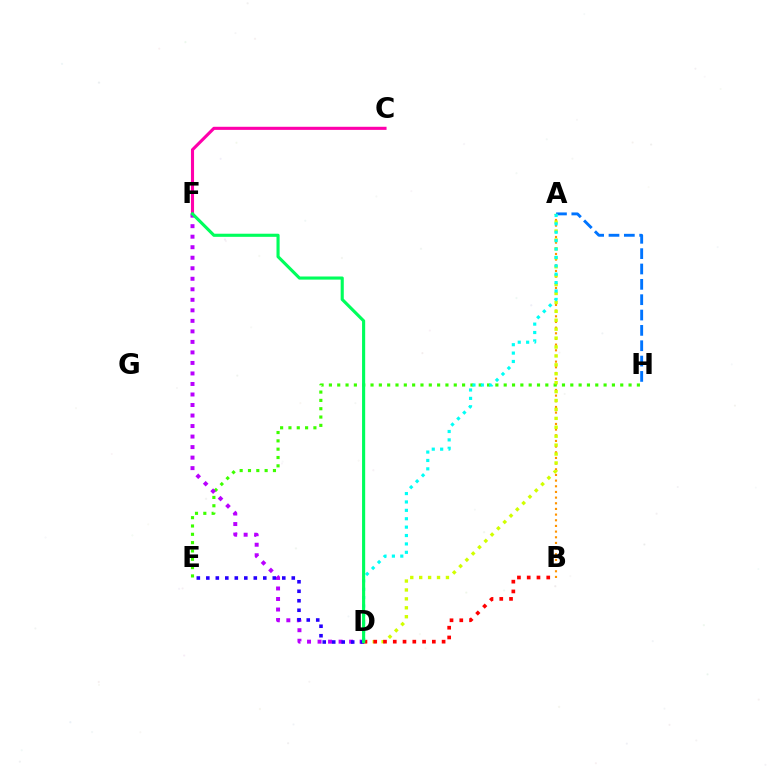{('A', 'H'): [{'color': '#0074ff', 'line_style': 'dashed', 'thickness': 2.08}], ('C', 'F'): [{'color': '#ff00ac', 'line_style': 'solid', 'thickness': 2.23}], ('A', 'B'): [{'color': '#ff9400', 'line_style': 'dotted', 'thickness': 1.54}], ('E', 'H'): [{'color': '#3dff00', 'line_style': 'dotted', 'thickness': 2.26}], ('D', 'F'): [{'color': '#b900ff', 'line_style': 'dotted', 'thickness': 2.86}, {'color': '#00ff5c', 'line_style': 'solid', 'thickness': 2.25}], ('A', 'D'): [{'color': '#d1ff00', 'line_style': 'dotted', 'thickness': 2.42}, {'color': '#00fff6', 'line_style': 'dotted', 'thickness': 2.28}], ('D', 'E'): [{'color': '#2500ff', 'line_style': 'dotted', 'thickness': 2.58}], ('B', 'D'): [{'color': '#ff0000', 'line_style': 'dotted', 'thickness': 2.65}]}